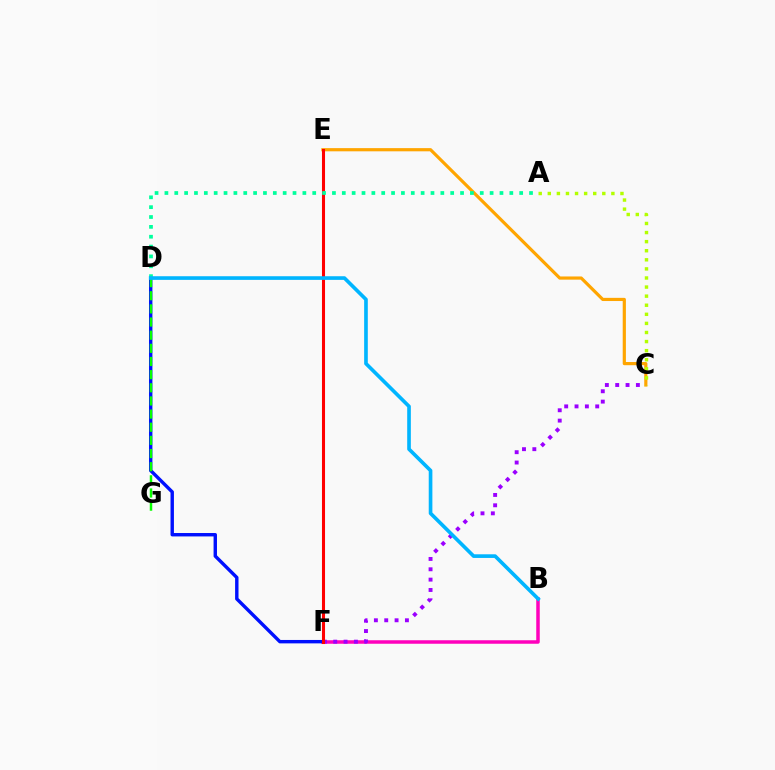{('B', 'F'): [{'color': '#ff00bd', 'line_style': 'solid', 'thickness': 2.52}], ('D', 'F'): [{'color': '#0010ff', 'line_style': 'solid', 'thickness': 2.45}], ('C', 'E'): [{'color': '#ffa500', 'line_style': 'solid', 'thickness': 2.29}], ('A', 'C'): [{'color': '#b3ff00', 'line_style': 'dotted', 'thickness': 2.47}], ('C', 'F'): [{'color': '#9b00ff', 'line_style': 'dotted', 'thickness': 2.81}], ('D', 'G'): [{'color': '#08ff00', 'line_style': 'dashed', 'thickness': 1.79}], ('E', 'F'): [{'color': '#ff0000', 'line_style': 'solid', 'thickness': 2.21}], ('A', 'D'): [{'color': '#00ff9d', 'line_style': 'dotted', 'thickness': 2.68}], ('B', 'D'): [{'color': '#00b5ff', 'line_style': 'solid', 'thickness': 2.63}]}